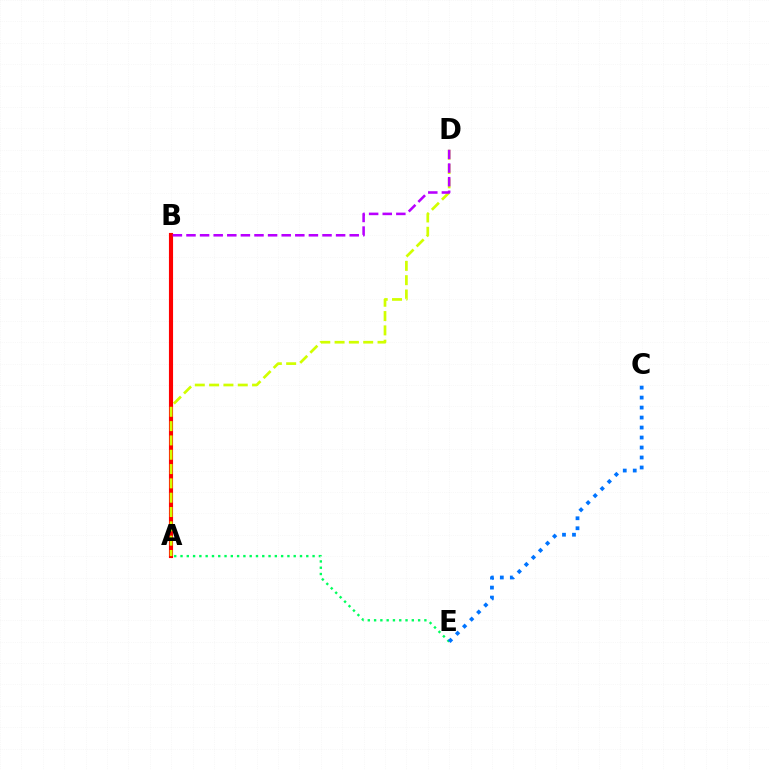{('A', 'E'): [{'color': '#00ff5c', 'line_style': 'dotted', 'thickness': 1.71}], ('C', 'E'): [{'color': '#0074ff', 'line_style': 'dotted', 'thickness': 2.71}], ('A', 'B'): [{'color': '#ff0000', 'line_style': 'solid', 'thickness': 2.97}], ('A', 'D'): [{'color': '#d1ff00', 'line_style': 'dashed', 'thickness': 1.95}], ('B', 'D'): [{'color': '#b900ff', 'line_style': 'dashed', 'thickness': 1.85}]}